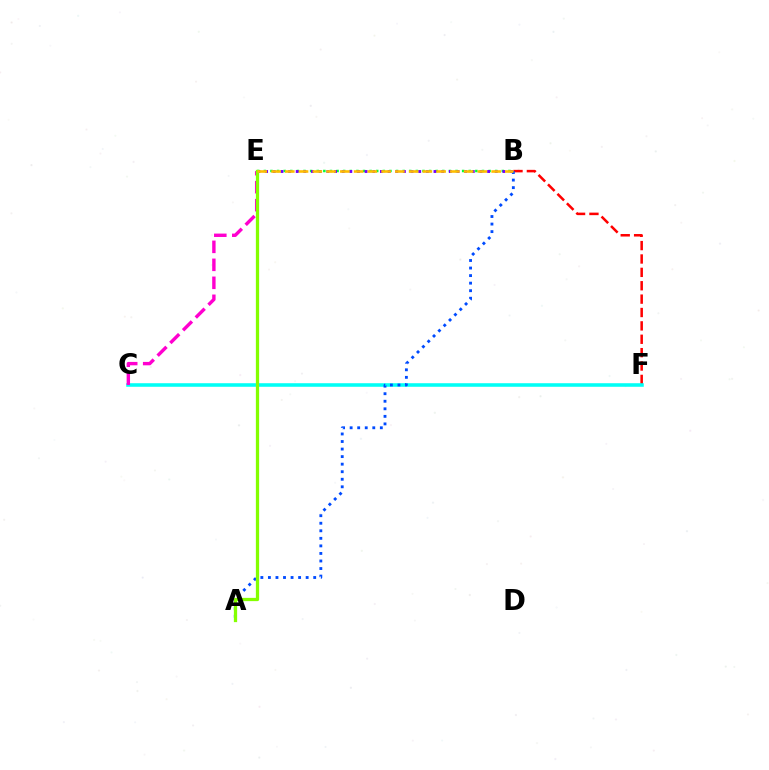{('B', 'F'): [{'color': '#ff0000', 'line_style': 'dashed', 'thickness': 1.82}], ('B', 'E'): [{'color': '#00ff39', 'line_style': 'dotted', 'thickness': 1.8}, {'color': '#7200ff', 'line_style': 'dotted', 'thickness': 2.08}, {'color': '#ffbd00', 'line_style': 'dashed', 'thickness': 1.87}], ('C', 'F'): [{'color': '#00fff6', 'line_style': 'solid', 'thickness': 2.56}], ('A', 'B'): [{'color': '#004bff', 'line_style': 'dotted', 'thickness': 2.05}], ('C', 'E'): [{'color': '#ff00cf', 'line_style': 'dashed', 'thickness': 2.44}], ('A', 'E'): [{'color': '#84ff00', 'line_style': 'solid', 'thickness': 2.35}]}